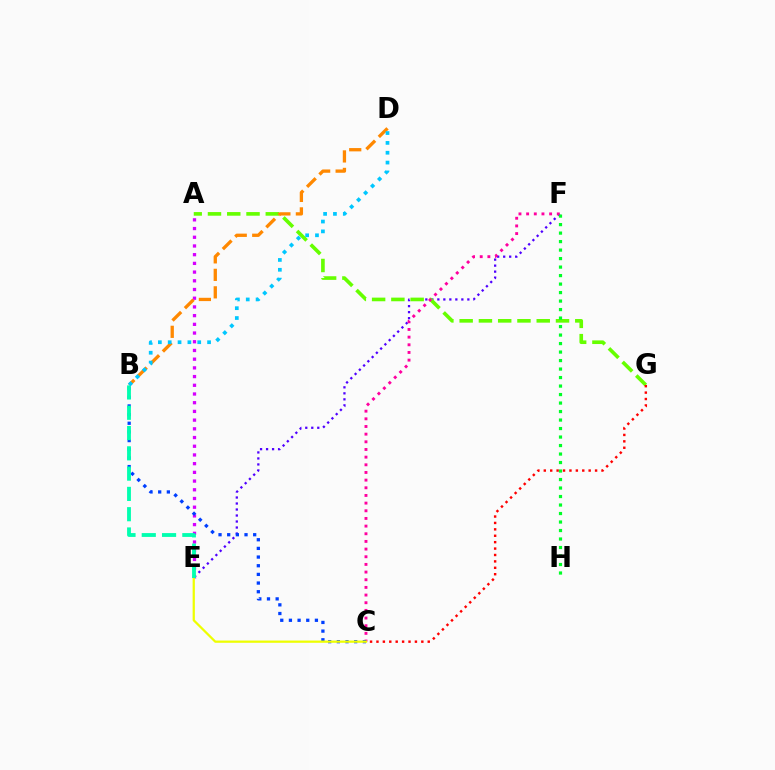{('E', 'F'): [{'color': '#4f00ff', 'line_style': 'dotted', 'thickness': 1.63}], ('A', 'G'): [{'color': '#66ff00', 'line_style': 'dashed', 'thickness': 2.62}], ('A', 'E'): [{'color': '#d600ff', 'line_style': 'dotted', 'thickness': 2.37}], ('C', 'F'): [{'color': '#ff00a0', 'line_style': 'dotted', 'thickness': 2.08}], ('B', 'C'): [{'color': '#003fff', 'line_style': 'dotted', 'thickness': 2.35}], ('B', 'D'): [{'color': '#ff8800', 'line_style': 'dashed', 'thickness': 2.38}, {'color': '#00c7ff', 'line_style': 'dotted', 'thickness': 2.67}], ('C', 'E'): [{'color': '#eeff00', 'line_style': 'solid', 'thickness': 1.62}], ('C', 'G'): [{'color': '#ff0000', 'line_style': 'dotted', 'thickness': 1.74}], ('F', 'H'): [{'color': '#00ff27', 'line_style': 'dotted', 'thickness': 2.31}], ('B', 'E'): [{'color': '#00ffaf', 'line_style': 'dashed', 'thickness': 2.76}]}